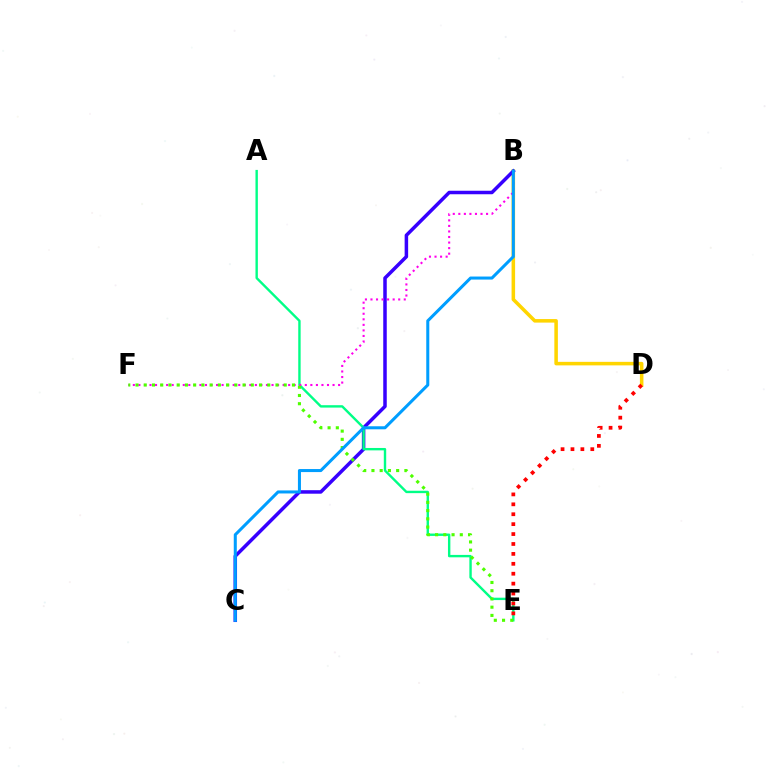{('B', 'D'): [{'color': '#ffd500', 'line_style': 'solid', 'thickness': 2.55}], ('B', 'C'): [{'color': '#3700ff', 'line_style': 'solid', 'thickness': 2.53}, {'color': '#009eff', 'line_style': 'solid', 'thickness': 2.19}], ('A', 'E'): [{'color': '#00ff86', 'line_style': 'solid', 'thickness': 1.72}], ('B', 'F'): [{'color': '#ff00ed', 'line_style': 'dotted', 'thickness': 1.51}], ('D', 'E'): [{'color': '#ff0000', 'line_style': 'dotted', 'thickness': 2.69}], ('E', 'F'): [{'color': '#4fff00', 'line_style': 'dotted', 'thickness': 2.24}]}